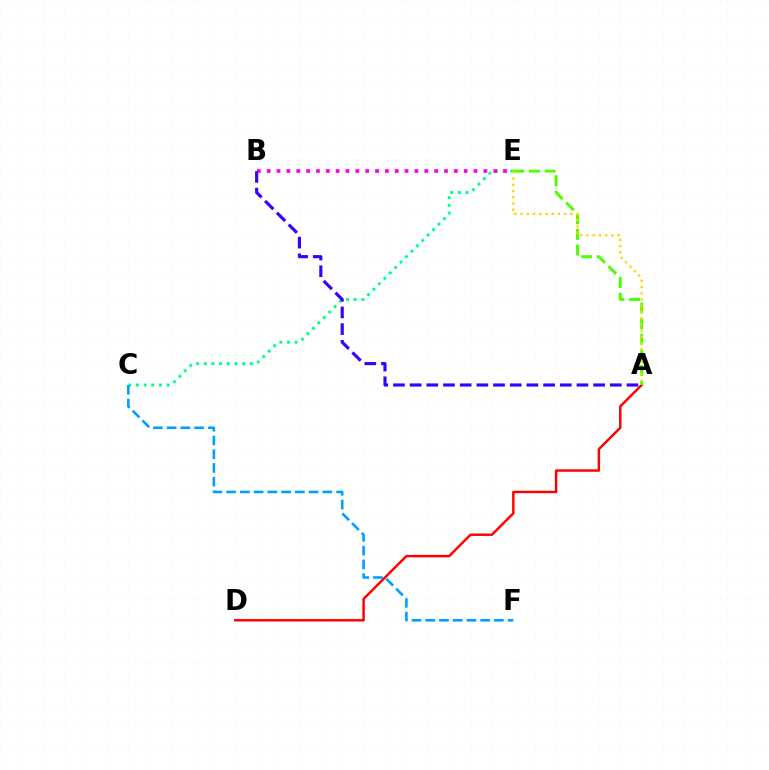{('C', 'E'): [{'color': '#00ff86', 'line_style': 'dotted', 'thickness': 2.08}], ('A', 'D'): [{'color': '#ff0000', 'line_style': 'solid', 'thickness': 1.76}], ('A', 'E'): [{'color': '#4fff00', 'line_style': 'dashed', 'thickness': 2.13}, {'color': '#ffd500', 'line_style': 'dotted', 'thickness': 1.69}], ('B', 'E'): [{'color': '#ff00ed', 'line_style': 'dotted', 'thickness': 2.68}], ('A', 'B'): [{'color': '#3700ff', 'line_style': 'dashed', 'thickness': 2.27}], ('C', 'F'): [{'color': '#009eff', 'line_style': 'dashed', 'thickness': 1.87}]}